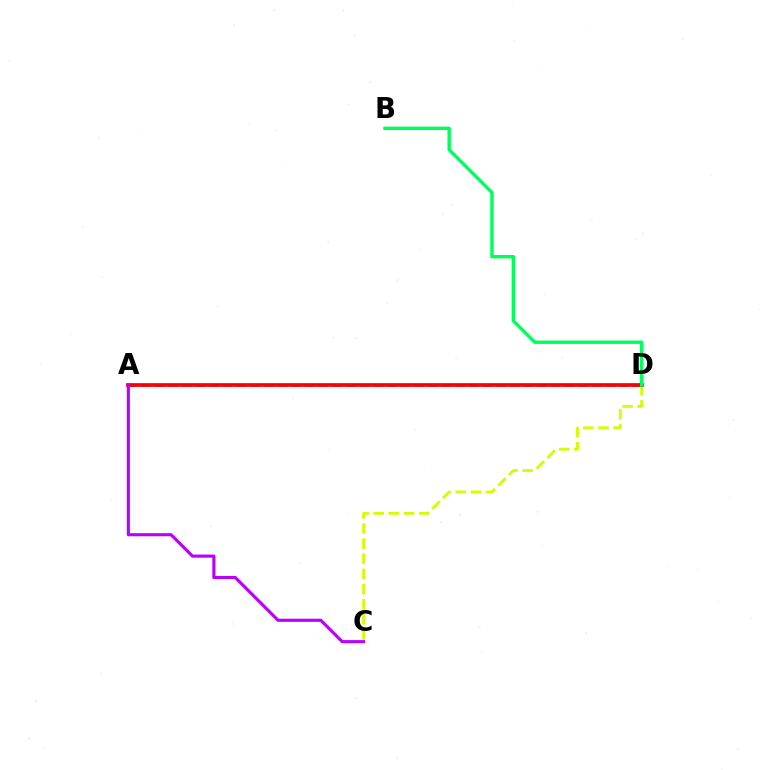{('C', 'D'): [{'color': '#d1ff00', 'line_style': 'dashed', 'thickness': 2.06}], ('A', 'D'): [{'color': '#0074ff', 'line_style': 'dashed', 'thickness': 1.86}, {'color': '#ff0000', 'line_style': 'solid', 'thickness': 2.69}], ('A', 'C'): [{'color': '#b900ff', 'line_style': 'solid', 'thickness': 2.24}], ('B', 'D'): [{'color': '#00ff5c', 'line_style': 'solid', 'thickness': 2.45}]}